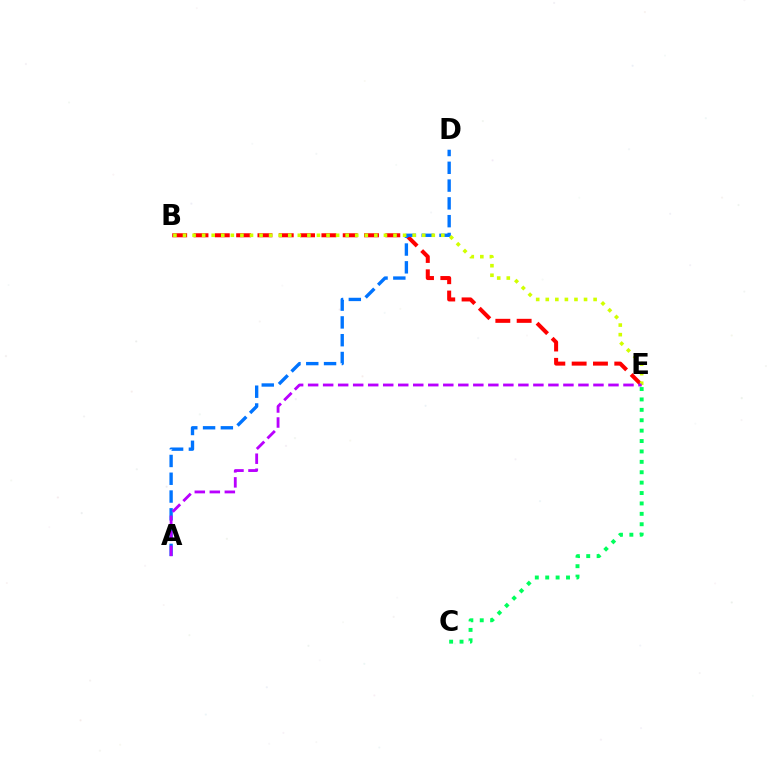{('C', 'E'): [{'color': '#00ff5c', 'line_style': 'dotted', 'thickness': 2.83}], ('B', 'E'): [{'color': '#ff0000', 'line_style': 'dashed', 'thickness': 2.9}, {'color': '#d1ff00', 'line_style': 'dotted', 'thickness': 2.6}], ('A', 'D'): [{'color': '#0074ff', 'line_style': 'dashed', 'thickness': 2.42}], ('A', 'E'): [{'color': '#b900ff', 'line_style': 'dashed', 'thickness': 2.04}]}